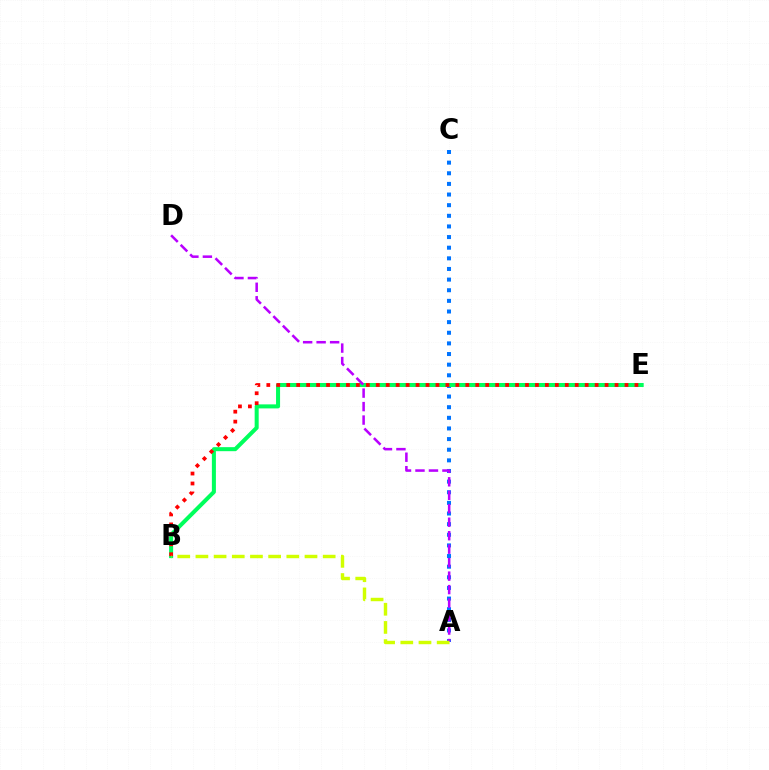{('A', 'C'): [{'color': '#0074ff', 'line_style': 'dotted', 'thickness': 2.89}], ('B', 'E'): [{'color': '#00ff5c', 'line_style': 'solid', 'thickness': 2.9}, {'color': '#ff0000', 'line_style': 'dotted', 'thickness': 2.7}], ('A', 'D'): [{'color': '#b900ff', 'line_style': 'dashed', 'thickness': 1.83}], ('A', 'B'): [{'color': '#d1ff00', 'line_style': 'dashed', 'thickness': 2.47}]}